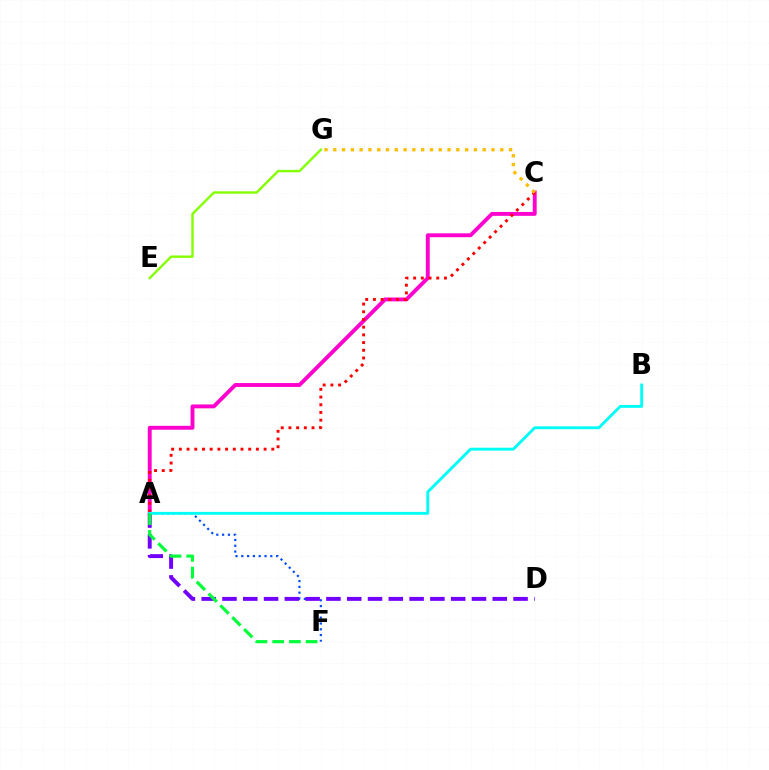{('A', 'F'): [{'color': '#004bff', 'line_style': 'dotted', 'thickness': 1.58}, {'color': '#00ff39', 'line_style': 'dashed', 'thickness': 2.27}], ('A', 'C'): [{'color': '#ff00cf', 'line_style': 'solid', 'thickness': 2.8}, {'color': '#ff0000', 'line_style': 'dotted', 'thickness': 2.09}], ('A', 'D'): [{'color': '#7200ff', 'line_style': 'dashed', 'thickness': 2.82}], ('A', 'B'): [{'color': '#00fff6', 'line_style': 'solid', 'thickness': 2.07}], ('E', 'G'): [{'color': '#84ff00', 'line_style': 'solid', 'thickness': 1.72}], ('C', 'G'): [{'color': '#ffbd00', 'line_style': 'dotted', 'thickness': 2.39}]}